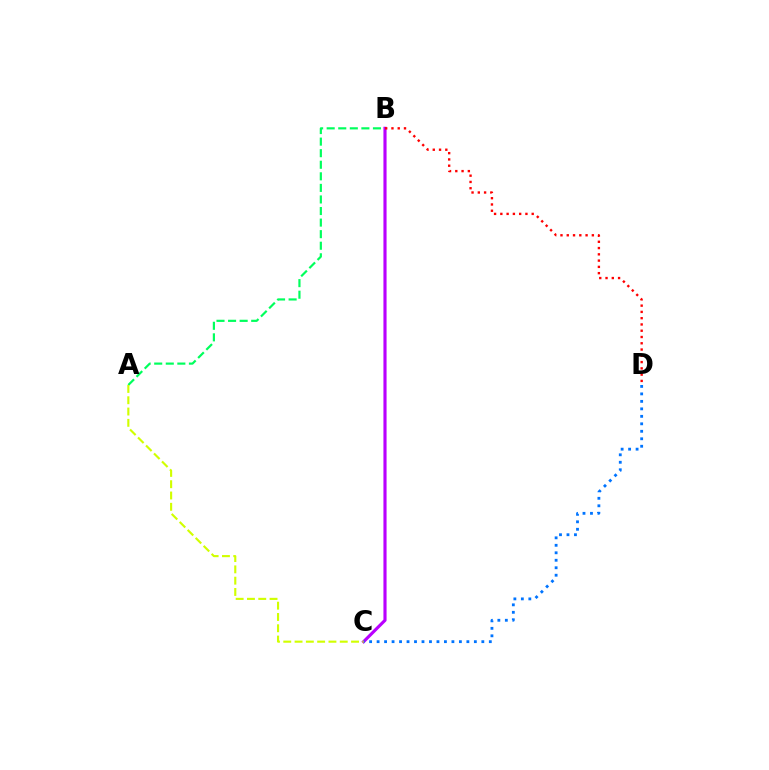{('A', 'B'): [{'color': '#00ff5c', 'line_style': 'dashed', 'thickness': 1.57}], ('B', 'C'): [{'color': '#b900ff', 'line_style': 'solid', 'thickness': 2.26}], ('C', 'D'): [{'color': '#0074ff', 'line_style': 'dotted', 'thickness': 2.03}], ('B', 'D'): [{'color': '#ff0000', 'line_style': 'dotted', 'thickness': 1.7}], ('A', 'C'): [{'color': '#d1ff00', 'line_style': 'dashed', 'thickness': 1.53}]}